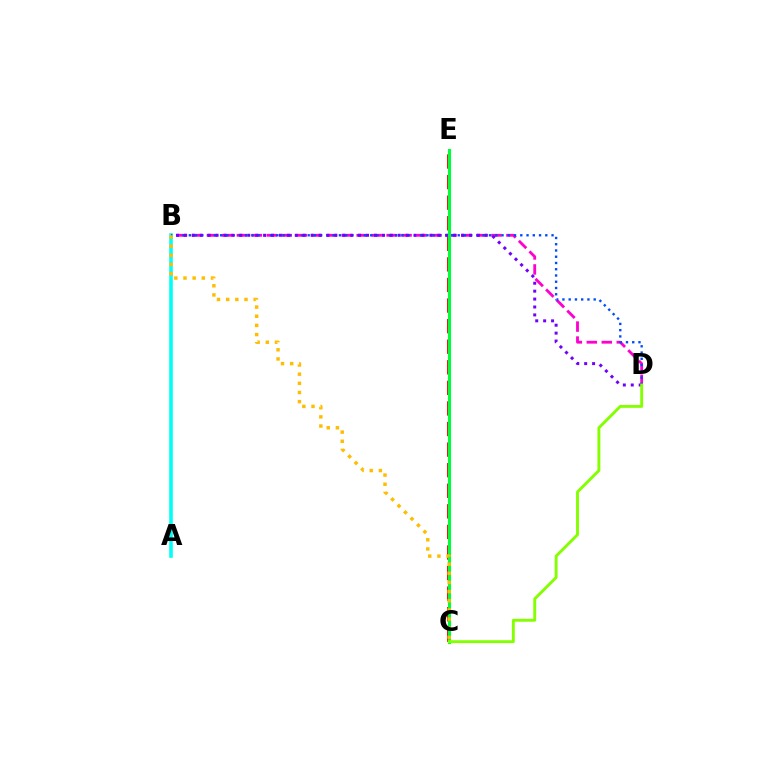{('C', 'E'): [{'color': '#ff0000', 'line_style': 'dashed', 'thickness': 2.8}, {'color': '#00ff39', 'line_style': 'solid', 'thickness': 2.23}], ('B', 'D'): [{'color': '#ff00cf', 'line_style': 'dashed', 'thickness': 2.03}, {'color': '#004bff', 'line_style': 'dotted', 'thickness': 1.7}, {'color': '#7200ff', 'line_style': 'dotted', 'thickness': 2.15}], ('A', 'B'): [{'color': '#00fff6', 'line_style': 'solid', 'thickness': 2.58}], ('C', 'D'): [{'color': '#84ff00', 'line_style': 'solid', 'thickness': 2.08}], ('B', 'C'): [{'color': '#ffbd00', 'line_style': 'dotted', 'thickness': 2.49}]}